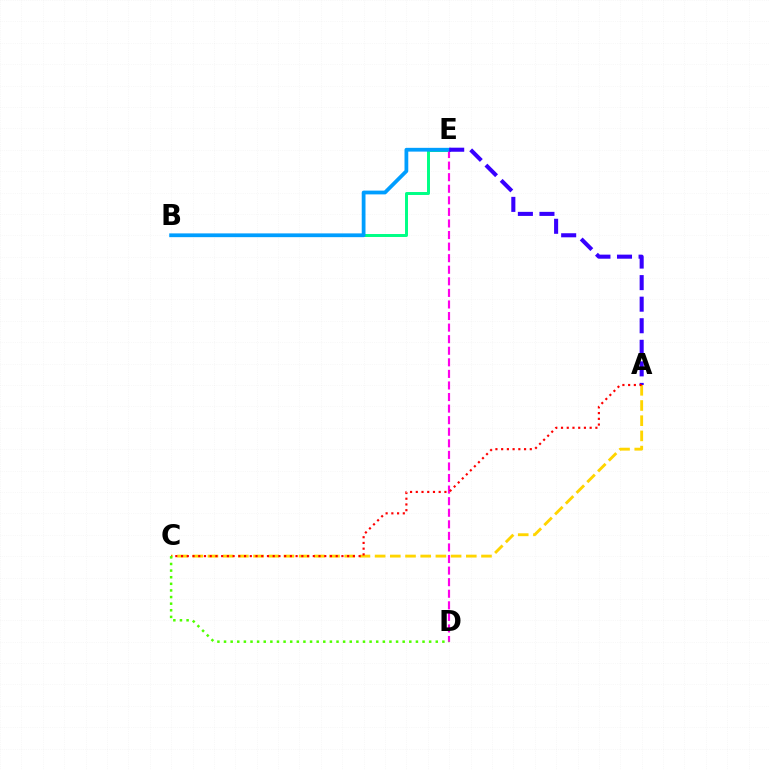{('A', 'C'): [{'color': '#ffd500', 'line_style': 'dashed', 'thickness': 2.06}, {'color': '#ff0000', 'line_style': 'dotted', 'thickness': 1.56}], ('B', 'E'): [{'color': '#00ff86', 'line_style': 'solid', 'thickness': 2.14}, {'color': '#009eff', 'line_style': 'solid', 'thickness': 2.71}], ('D', 'E'): [{'color': '#ff00ed', 'line_style': 'dashed', 'thickness': 1.57}], ('A', 'E'): [{'color': '#3700ff', 'line_style': 'dashed', 'thickness': 2.93}], ('C', 'D'): [{'color': '#4fff00', 'line_style': 'dotted', 'thickness': 1.8}]}